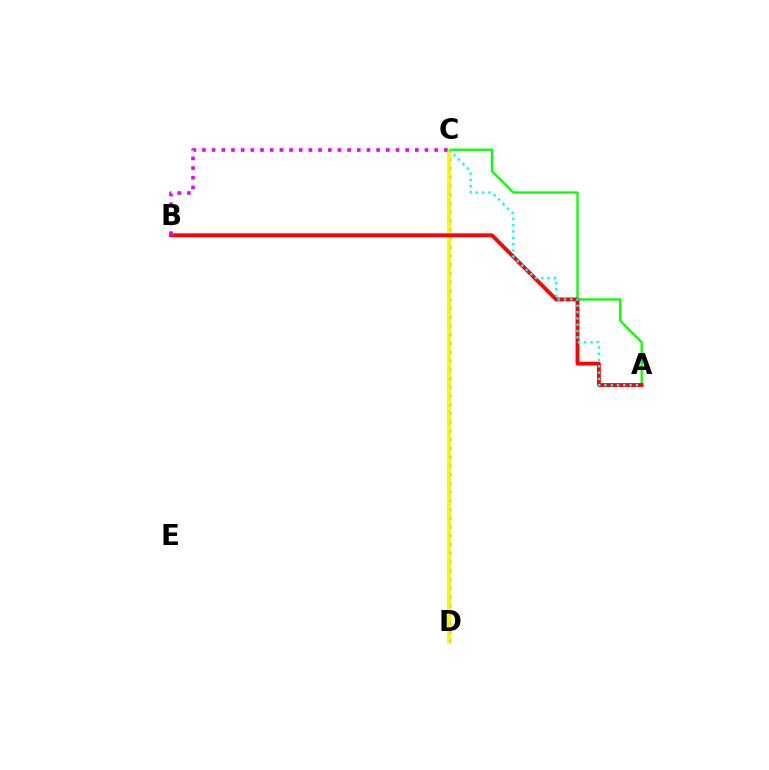{('C', 'D'): [{'color': '#0010ff', 'line_style': 'dotted', 'thickness': 2.38}, {'color': '#fcf500', 'line_style': 'solid', 'thickness': 2.64}], ('A', 'C'): [{'color': '#08ff00', 'line_style': 'solid', 'thickness': 1.65}, {'color': '#00fff6', 'line_style': 'dotted', 'thickness': 1.71}], ('A', 'B'): [{'color': '#ff0000', 'line_style': 'solid', 'thickness': 2.78}], ('B', 'C'): [{'color': '#ee00ff', 'line_style': 'dotted', 'thickness': 2.63}]}